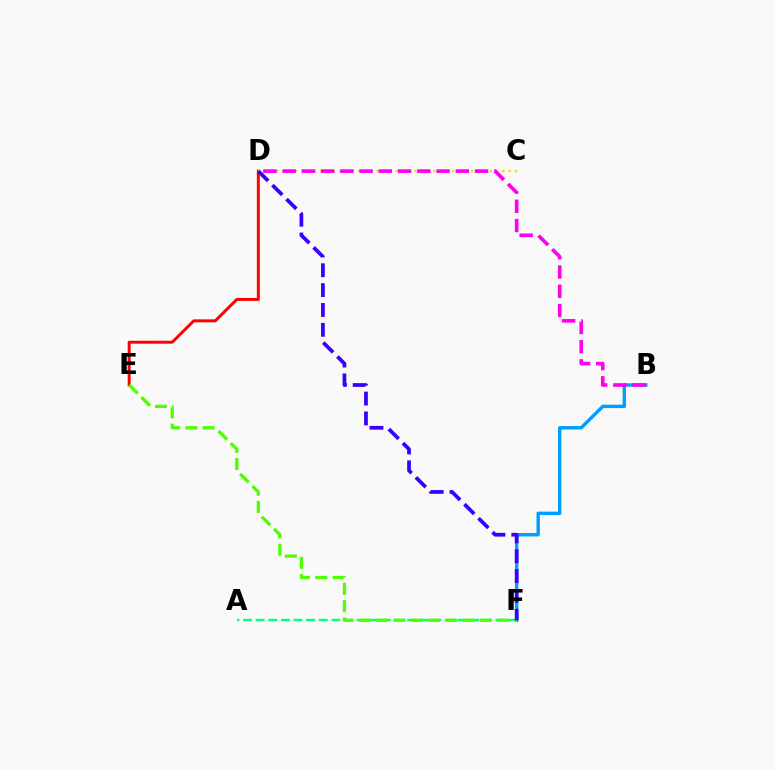{('D', 'E'): [{'color': '#ff0000', 'line_style': 'solid', 'thickness': 2.14}], ('C', 'D'): [{'color': '#ffd500', 'line_style': 'dotted', 'thickness': 1.7}], ('B', 'F'): [{'color': '#009eff', 'line_style': 'solid', 'thickness': 2.45}], ('A', 'F'): [{'color': '#00ff86', 'line_style': 'dashed', 'thickness': 1.71}], ('B', 'D'): [{'color': '#ff00ed', 'line_style': 'dashed', 'thickness': 2.61}], ('E', 'F'): [{'color': '#4fff00', 'line_style': 'dashed', 'thickness': 2.35}], ('D', 'F'): [{'color': '#3700ff', 'line_style': 'dashed', 'thickness': 2.7}]}